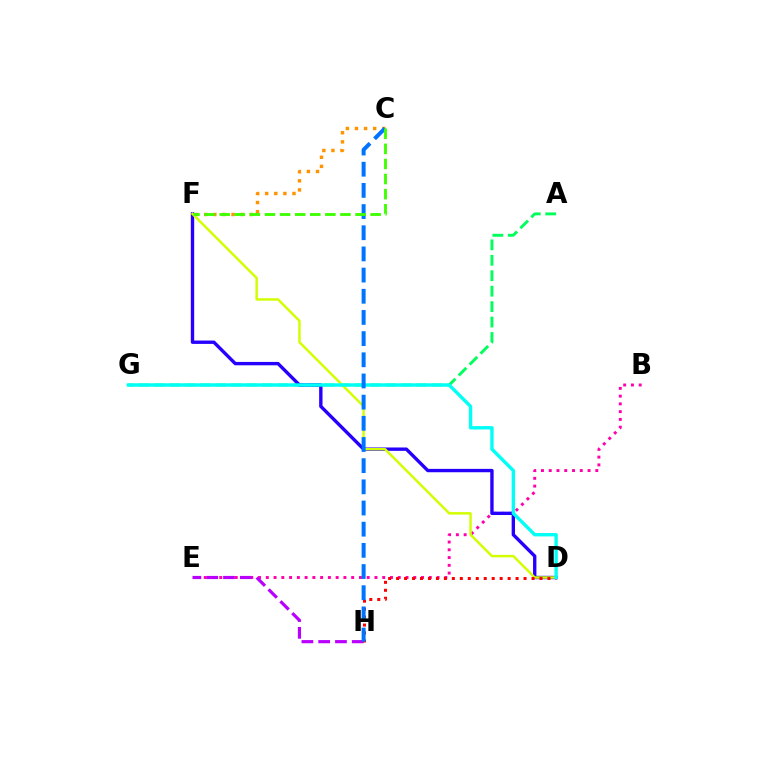{('B', 'E'): [{'color': '#ff00ac', 'line_style': 'dotted', 'thickness': 2.11}], ('C', 'F'): [{'color': '#ff9400', 'line_style': 'dotted', 'thickness': 2.47}, {'color': '#3dff00', 'line_style': 'dashed', 'thickness': 2.05}], ('A', 'G'): [{'color': '#00ff5c', 'line_style': 'dashed', 'thickness': 2.1}], ('E', 'H'): [{'color': '#b900ff', 'line_style': 'dashed', 'thickness': 2.28}], ('D', 'F'): [{'color': '#2500ff', 'line_style': 'solid', 'thickness': 2.43}, {'color': '#d1ff00', 'line_style': 'solid', 'thickness': 1.77}], ('D', 'H'): [{'color': '#ff0000', 'line_style': 'dotted', 'thickness': 2.16}], ('D', 'G'): [{'color': '#00fff6', 'line_style': 'solid', 'thickness': 2.43}], ('C', 'H'): [{'color': '#0074ff', 'line_style': 'dashed', 'thickness': 2.88}]}